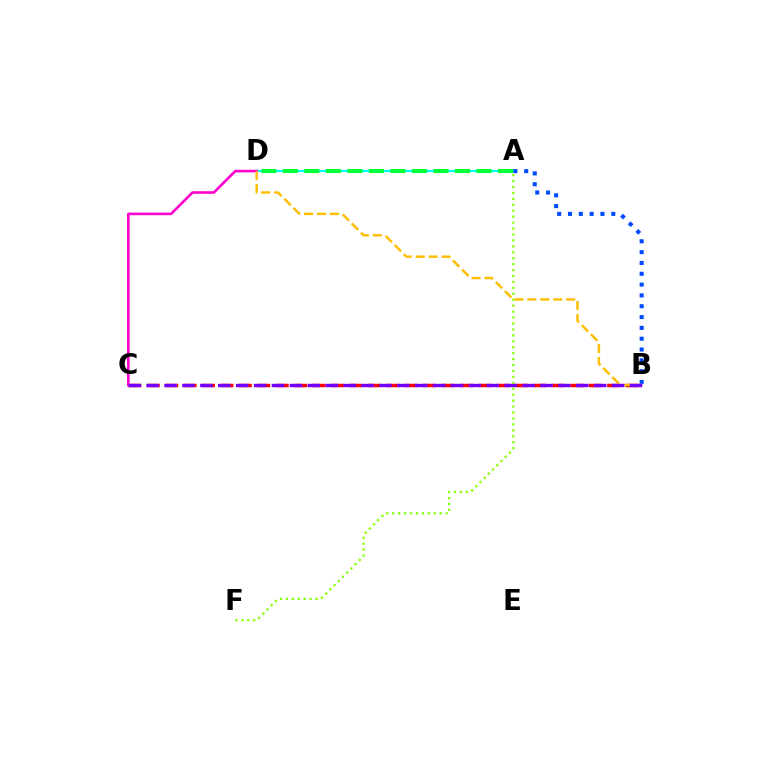{('A', 'F'): [{'color': '#84ff00', 'line_style': 'dotted', 'thickness': 1.61}], ('A', 'D'): [{'color': '#00fff6', 'line_style': 'solid', 'thickness': 1.63}, {'color': '#00ff39', 'line_style': 'dashed', 'thickness': 2.92}], ('B', 'C'): [{'color': '#ff0000', 'line_style': 'dashed', 'thickness': 2.5}, {'color': '#7200ff', 'line_style': 'dashed', 'thickness': 2.43}], ('A', 'B'): [{'color': '#004bff', 'line_style': 'dotted', 'thickness': 2.94}], ('C', 'D'): [{'color': '#ff00cf', 'line_style': 'solid', 'thickness': 1.88}], ('B', 'D'): [{'color': '#ffbd00', 'line_style': 'dashed', 'thickness': 1.76}]}